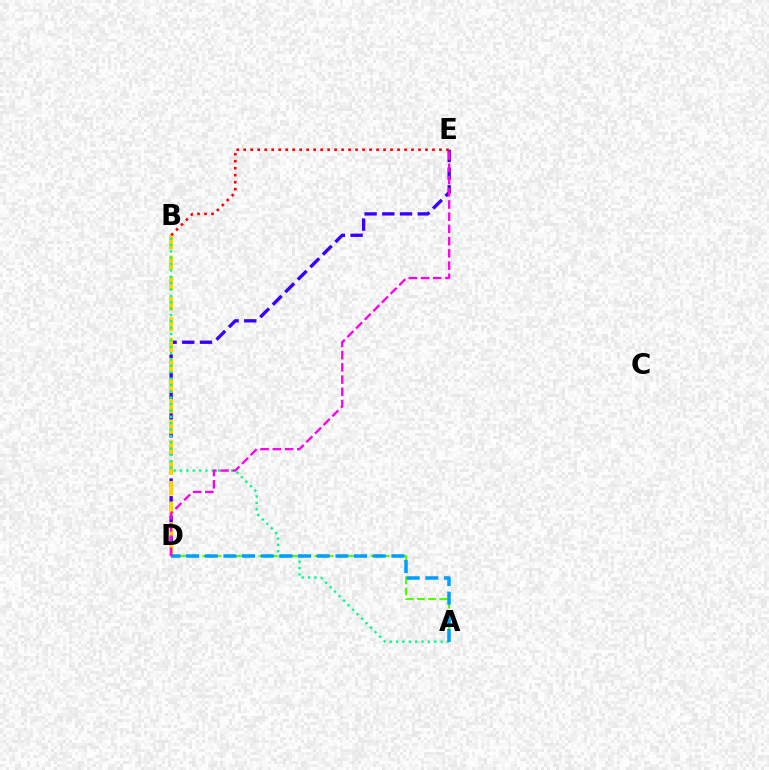{('D', 'E'): [{'color': '#3700ff', 'line_style': 'dashed', 'thickness': 2.41}, {'color': '#ff00ed', 'line_style': 'dashed', 'thickness': 1.66}], ('B', 'D'): [{'color': '#ffd500', 'line_style': 'dashed', 'thickness': 2.79}], ('A', 'B'): [{'color': '#00ff86', 'line_style': 'dotted', 'thickness': 1.73}], ('B', 'E'): [{'color': '#ff0000', 'line_style': 'dotted', 'thickness': 1.9}], ('A', 'D'): [{'color': '#4fff00', 'line_style': 'dashed', 'thickness': 1.52}, {'color': '#009eff', 'line_style': 'dashed', 'thickness': 2.53}]}